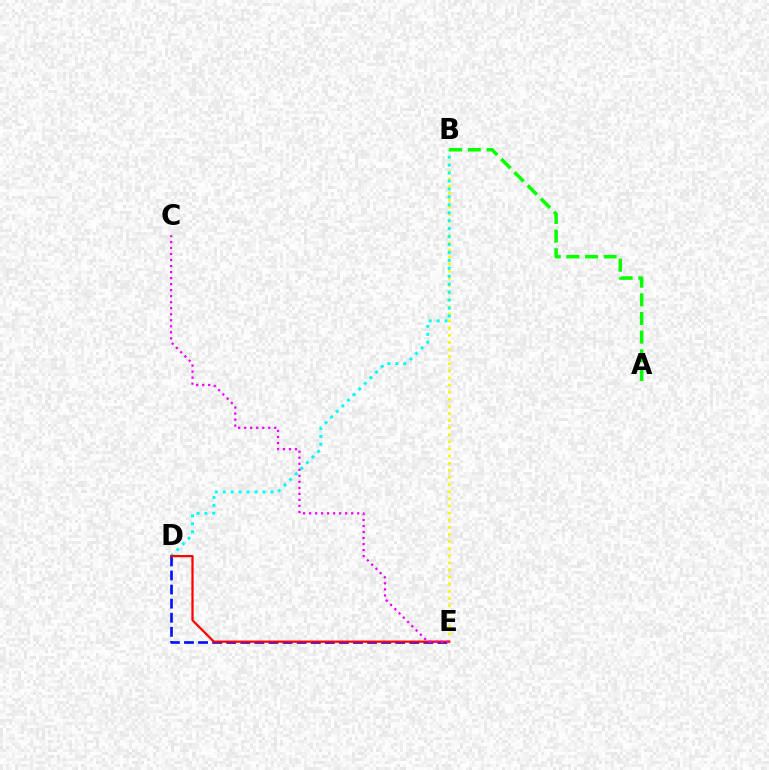{('B', 'E'): [{'color': '#fcf500', 'line_style': 'dotted', 'thickness': 1.93}], ('D', 'E'): [{'color': '#0010ff', 'line_style': 'dashed', 'thickness': 1.91}, {'color': '#ff0000', 'line_style': 'solid', 'thickness': 1.61}], ('B', 'D'): [{'color': '#00fff6', 'line_style': 'dotted', 'thickness': 2.16}], ('A', 'B'): [{'color': '#08ff00', 'line_style': 'dashed', 'thickness': 2.53}], ('C', 'E'): [{'color': '#ee00ff', 'line_style': 'dotted', 'thickness': 1.64}]}